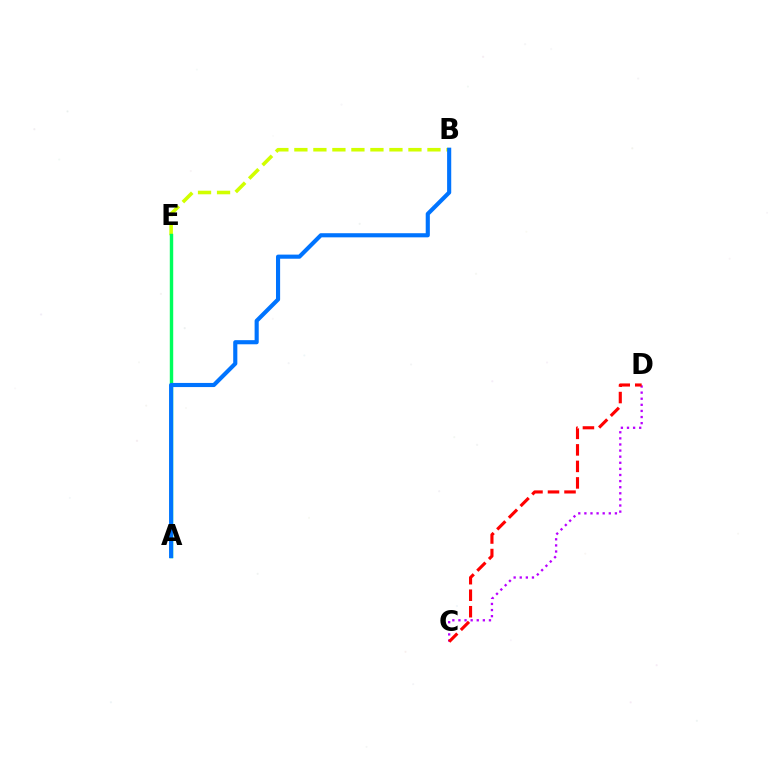{('B', 'E'): [{'color': '#d1ff00', 'line_style': 'dashed', 'thickness': 2.58}], ('C', 'D'): [{'color': '#b900ff', 'line_style': 'dotted', 'thickness': 1.66}, {'color': '#ff0000', 'line_style': 'dashed', 'thickness': 2.24}], ('A', 'E'): [{'color': '#00ff5c', 'line_style': 'solid', 'thickness': 2.46}], ('A', 'B'): [{'color': '#0074ff', 'line_style': 'solid', 'thickness': 2.97}]}